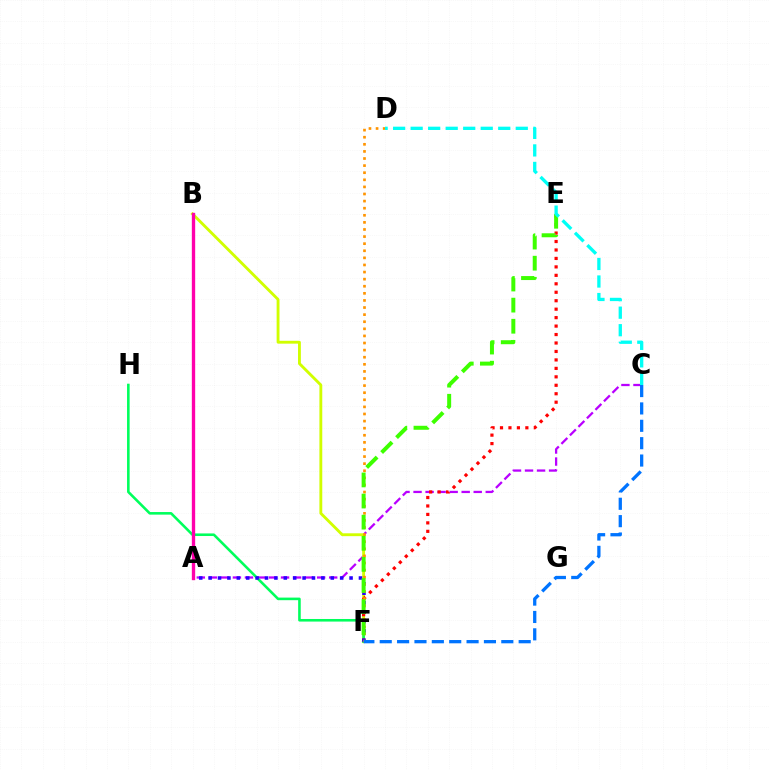{('A', 'C'): [{'color': '#b900ff', 'line_style': 'dashed', 'thickness': 1.63}], ('B', 'F'): [{'color': '#d1ff00', 'line_style': 'solid', 'thickness': 2.06}], ('F', 'H'): [{'color': '#00ff5c', 'line_style': 'solid', 'thickness': 1.86}], ('E', 'F'): [{'color': '#ff0000', 'line_style': 'dotted', 'thickness': 2.3}, {'color': '#3dff00', 'line_style': 'dashed', 'thickness': 2.87}], ('A', 'F'): [{'color': '#2500ff', 'line_style': 'dotted', 'thickness': 2.55}], ('D', 'F'): [{'color': '#ff9400', 'line_style': 'dotted', 'thickness': 1.93}], ('C', 'F'): [{'color': '#0074ff', 'line_style': 'dashed', 'thickness': 2.36}], ('C', 'D'): [{'color': '#00fff6', 'line_style': 'dashed', 'thickness': 2.38}], ('A', 'B'): [{'color': '#ff00ac', 'line_style': 'solid', 'thickness': 2.41}]}